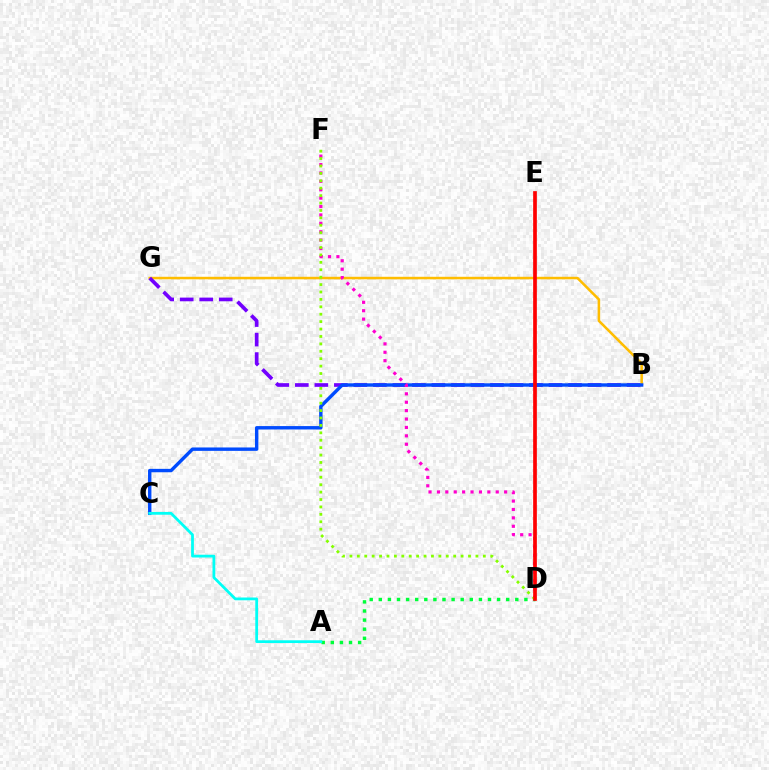{('B', 'G'): [{'color': '#ffbd00', 'line_style': 'solid', 'thickness': 1.82}, {'color': '#7200ff', 'line_style': 'dashed', 'thickness': 2.65}], ('B', 'C'): [{'color': '#004bff', 'line_style': 'solid', 'thickness': 2.45}], ('D', 'F'): [{'color': '#ff00cf', 'line_style': 'dotted', 'thickness': 2.28}, {'color': '#84ff00', 'line_style': 'dotted', 'thickness': 2.01}], ('A', 'D'): [{'color': '#00ff39', 'line_style': 'dotted', 'thickness': 2.47}], ('D', 'E'): [{'color': '#ff0000', 'line_style': 'solid', 'thickness': 2.66}], ('A', 'C'): [{'color': '#00fff6', 'line_style': 'solid', 'thickness': 2.0}]}